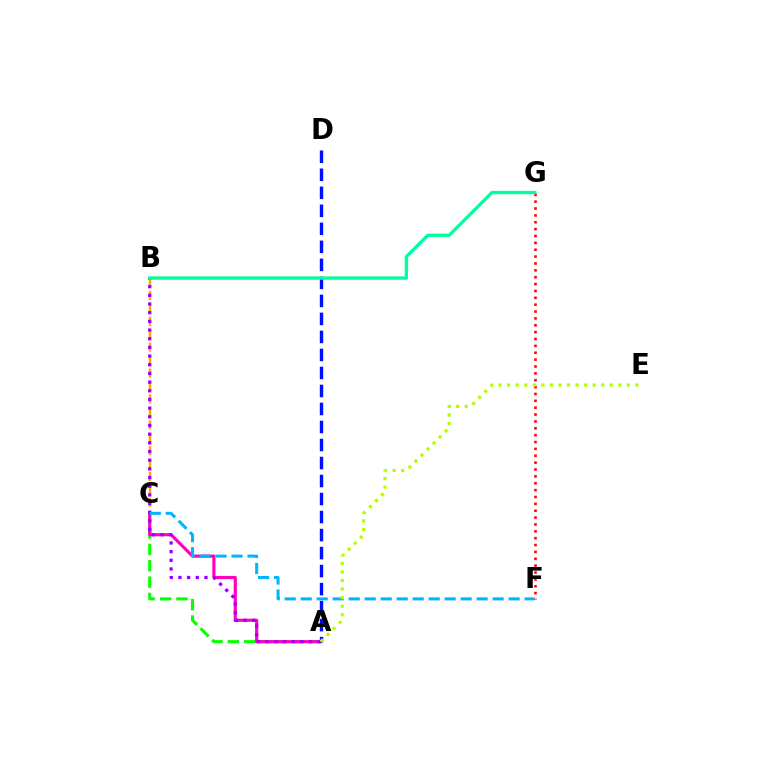{('A', 'C'): [{'color': '#08ff00', 'line_style': 'dashed', 'thickness': 2.22}, {'color': '#ff00bd', 'line_style': 'solid', 'thickness': 2.26}], ('B', 'C'): [{'color': '#ffa500', 'line_style': 'dashed', 'thickness': 1.76}], ('A', 'D'): [{'color': '#0010ff', 'line_style': 'dashed', 'thickness': 2.45}], ('A', 'B'): [{'color': '#9b00ff', 'line_style': 'dotted', 'thickness': 2.36}], ('C', 'F'): [{'color': '#00b5ff', 'line_style': 'dashed', 'thickness': 2.17}], ('F', 'G'): [{'color': '#ff0000', 'line_style': 'dotted', 'thickness': 1.87}], ('B', 'G'): [{'color': '#00ff9d', 'line_style': 'solid', 'thickness': 2.39}], ('A', 'E'): [{'color': '#b3ff00', 'line_style': 'dotted', 'thickness': 2.32}]}